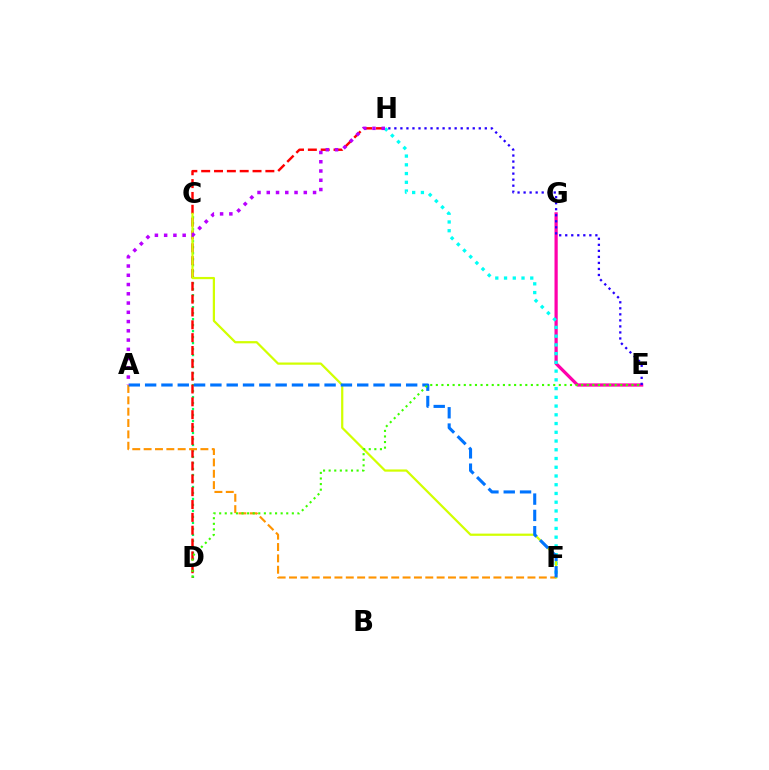{('C', 'D'): [{'color': '#00ff5c', 'line_style': 'dotted', 'thickness': 1.63}], ('E', 'G'): [{'color': '#ff00ac', 'line_style': 'solid', 'thickness': 2.32}], ('F', 'H'): [{'color': '#00fff6', 'line_style': 'dotted', 'thickness': 2.37}], ('D', 'H'): [{'color': '#ff0000', 'line_style': 'dashed', 'thickness': 1.74}], ('A', 'F'): [{'color': '#ff9400', 'line_style': 'dashed', 'thickness': 1.54}, {'color': '#0074ff', 'line_style': 'dashed', 'thickness': 2.22}], ('E', 'H'): [{'color': '#2500ff', 'line_style': 'dotted', 'thickness': 1.64}], ('C', 'F'): [{'color': '#d1ff00', 'line_style': 'solid', 'thickness': 1.6}], ('D', 'E'): [{'color': '#3dff00', 'line_style': 'dotted', 'thickness': 1.52}], ('A', 'H'): [{'color': '#b900ff', 'line_style': 'dotted', 'thickness': 2.51}]}